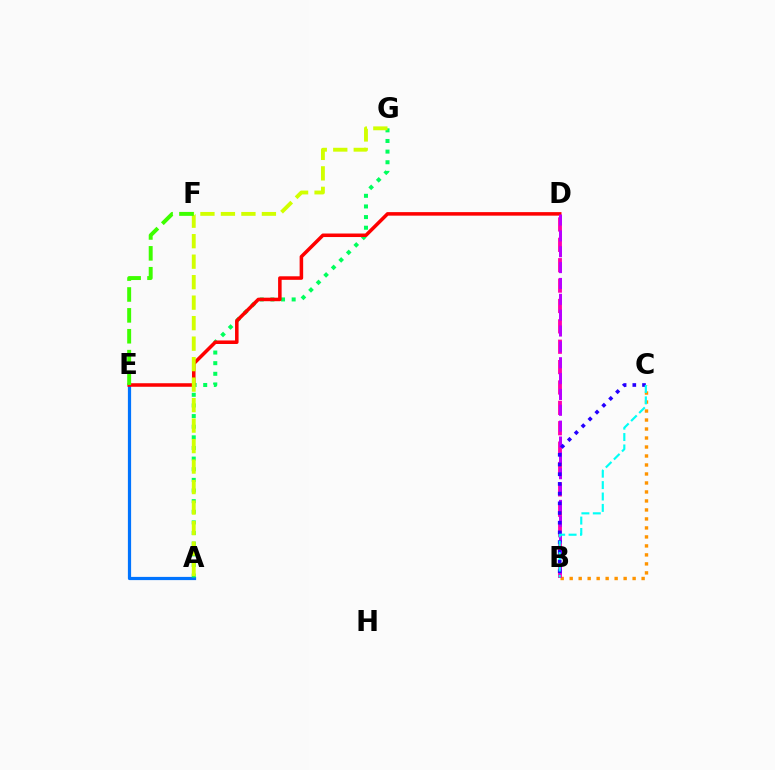{('A', 'E'): [{'color': '#0074ff', 'line_style': 'solid', 'thickness': 2.31}], ('A', 'G'): [{'color': '#00ff5c', 'line_style': 'dotted', 'thickness': 2.89}, {'color': '#d1ff00', 'line_style': 'dashed', 'thickness': 2.78}], ('D', 'E'): [{'color': '#ff0000', 'line_style': 'solid', 'thickness': 2.54}], ('B', 'C'): [{'color': '#ff9400', 'line_style': 'dotted', 'thickness': 2.44}, {'color': '#2500ff', 'line_style': 'dotted', 'thickness': 2.64}, {'color': '#00fff6', 'line_style': 'dashed', 'thickness': 1.55}], ('E', 'F'): [{'color': '#3dff00', 'line_style': 'dashed', 'thickness': 2.84}], ('B', 'D'): [{'color': '#ff00ac', 'line_style': 'dashed', 'thickness': 2.77}, {'color': '#b900ff', 'line_style': 'dashed', 'thickness': 2.15}]}